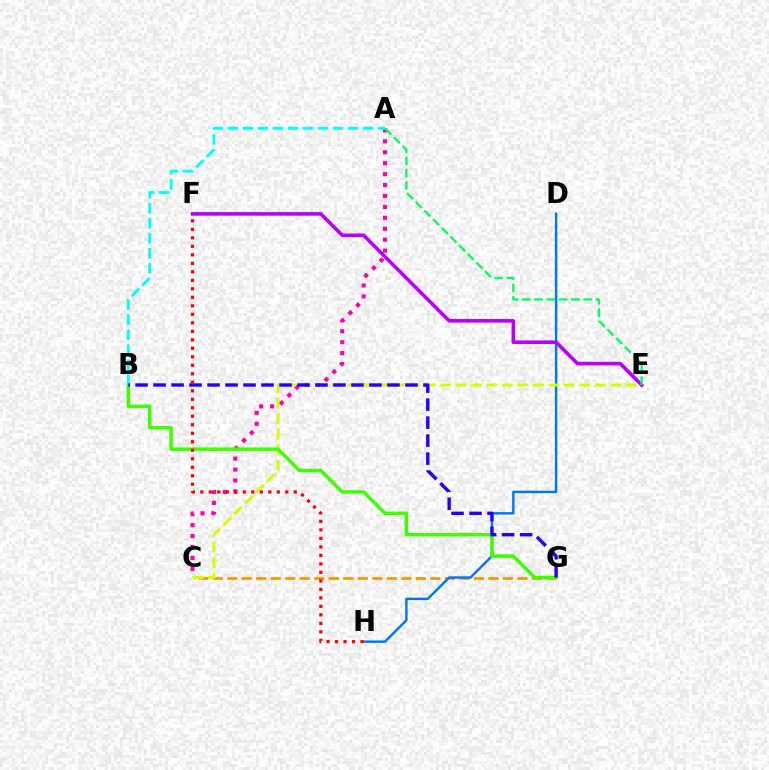{('C', 'G'): [{'color': '#ff9400', 'line_style': 'dashed', 'thickness': 1.97}], ('D', 'H'): [{'color': '#0074ff', 'line_style': 'solid', 'thickness': 1.73}], ('A', 'C'): [{'color': '#ff00ac', 'line_style': 'dotted', 'thickness': 2.97}], ('C', 'E'): [{'color': '#d1ff00', 'line_style': 'dashed', 'thickness': 2.1}], ('B', 'G'): [{'color': '#3dff00', 'line_style': 'solid', 'thickness': 2.49}, {'color': '#2500ff', 'line_style': 'dashed', 'thickness': 2.44}], ('E', 'F'): [{'color': '#b900ff', 'line_style': 'solid', 'thickness': 2.59}], ('A', 'E'): [{'color': '#00ff5c', 'line_style': 'dashed', 'thickness': 1.66}], ('A', 'B'): [{'color': '#00fff6', 'line_style': 'dashed', 'thickness': 2.04}], ('F', 'H'): [{'color': '#ff0000', 'line_style': 'dotted', 'thickness': 2.31}]}